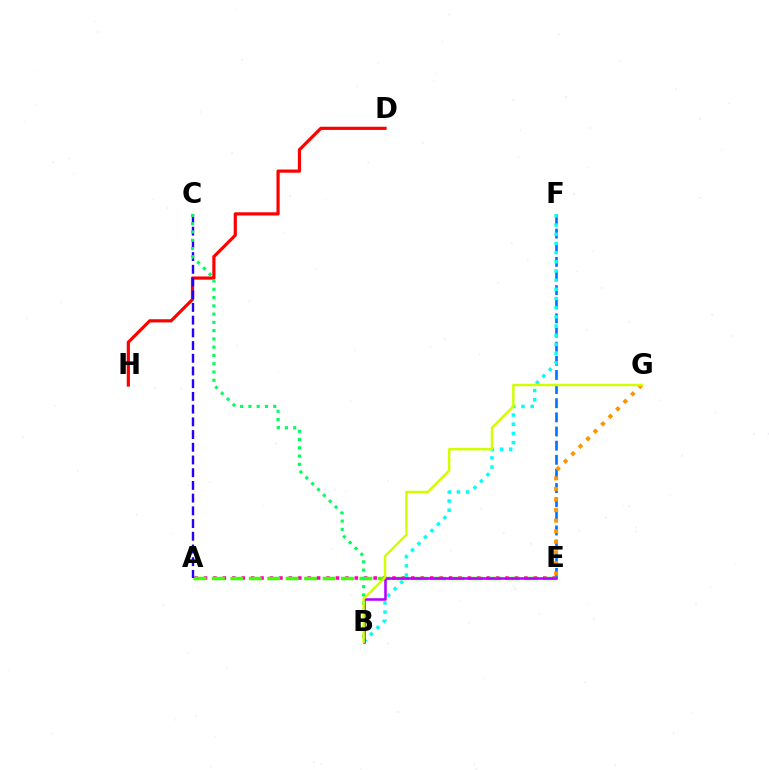{('E', 'F'): [{'color': '#0074ff', 'line_style': 'dashed', 'thickness': 1.92}], ('D', 'H'): [{'color': '#ff0000', 'line_style': 'solid', 'thickness': 2.3}], ('A', 'E'): [{'color': '#ff00ac', 'line_style': 'dotted', 'thickness': 2.56}, {'color': '#3dff00', 'line_style': 'dashed', 'thickness': 2.5}], ('B', 'F'): [{'color': '#00fff6', 'line_style': 'dotted', 'thickness': 2.49}], ('B', 'E'): [{'color': '#b900ff', 'line_style': 'solid', 'thickness': 1.83}], ('A', 'C'): [{'color': '#2500ff', 'line_style': 'dashed', 'thickness': 1.73}], ('E', 'G'): [{'color': '#ff9400', 'line_style': 'dotted', 'thickness': 2.87}], ('B', 'C'): [{'color': '#00ff5c', 'line_style': 'dotted', 'thickness': 2.25}], ('B', 'G'): [{'color': '#d1ff00', 'line_style': 'solid', 'thickness': 1.75}]}